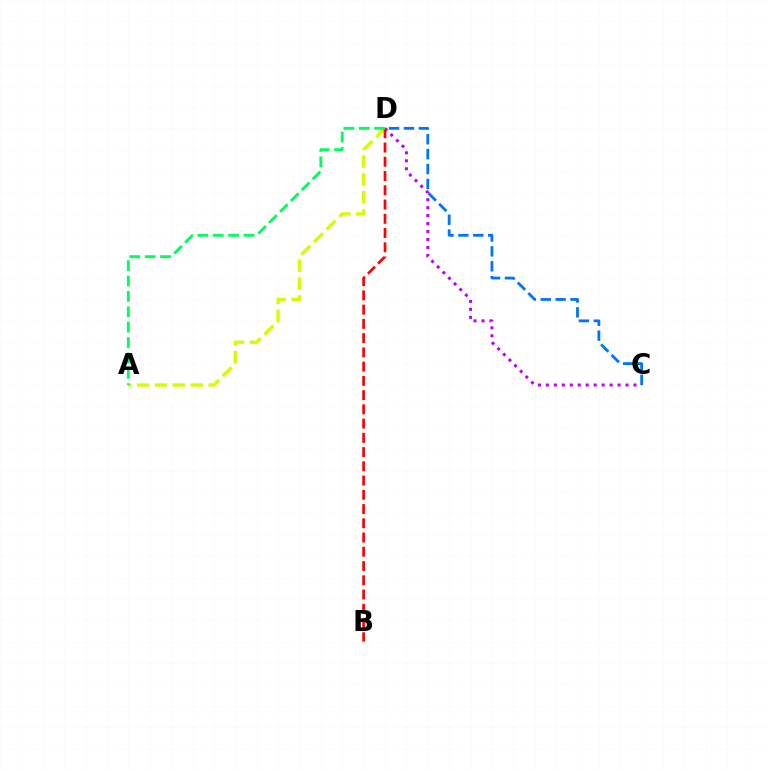{('C', 'D'): [{'color': '#b900ff', 'line_style': 'dotted', 'thickness': 2.16}, {'color': '#0074ff', 'line_style': 'dashed', 'thickness': 2.02}], ('A', 'D'): [{'color': '#d1ff00', 'line_style': 'dashed', 'thickness': 2.43}, {'color': '#00ff5c', 'line_style': 'dashed', 'thickness': 2.09}], ('B', 'D'): [{'color': '#ff0000', 'line_style': 'dashed', 'thickness': 1.94}]}